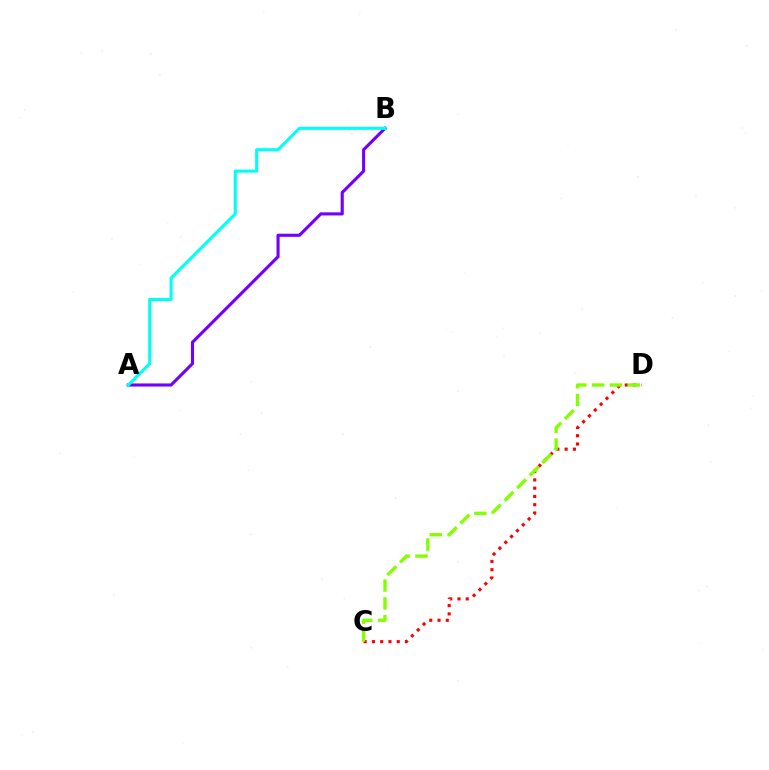{('C', 'D'): [{'color': '#ff0000', 'line_style': 'dotted', 'thickness': 2.25}, {'color': '#84ff00', 'line_style': 'dashed', 'thickness': 2.42}], ('A', 'B'): [{'color': '#7200ff', 'line_style': 'solid', 'thickness': 2.24}, {'color': '#00fff6', 'line_style': 'solid', 'thickness': 2.23}]}